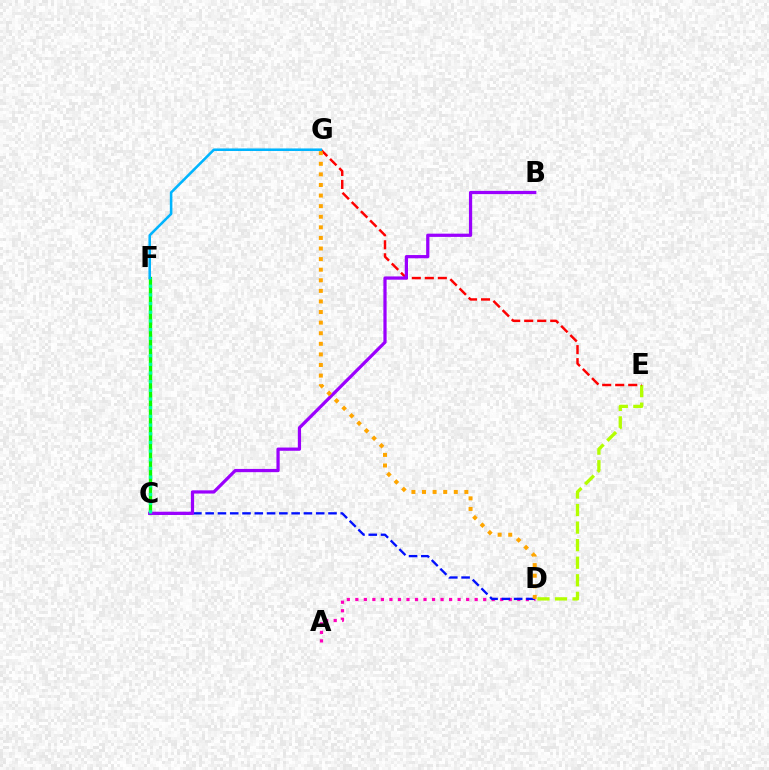{('A', 'D'): [{'color': '#ff00bd', 'line_style': 'dotted', 'thickness': 2.32}], ('D', 'E'): [{'color': '#b3ff00', 'line_style': 'dashed', 'thickness': 2.39}], ('E', 'G'): [{'color': '#ff0000', 'line_style': 'dashed', 'thickness': 1.77}], ('C', 'F'): [{'color': '#08ff00', 'line_style': 'solid', 'thickness': 2.4}, {'color': '#00ff9d', 'line_style': 'dotted', 'thickness': 2.36}], ('C', 'D'): [{'color': '#0010ff', 'line_style': 'dashed', 'thickness': 1.67}], ('B', 'C'): [{'color': '#9b00ff', 'line_style': 'solid', 'thickness': 2.33}], ('F', 'G'): [{'color': '#00b5ff', 'line_style': 'solid', 'thickness': 1.84}], ('D', 'G'): [{'color': '#ffa500', 'line_style': 'dotted', 'thickness': 2.88}]}